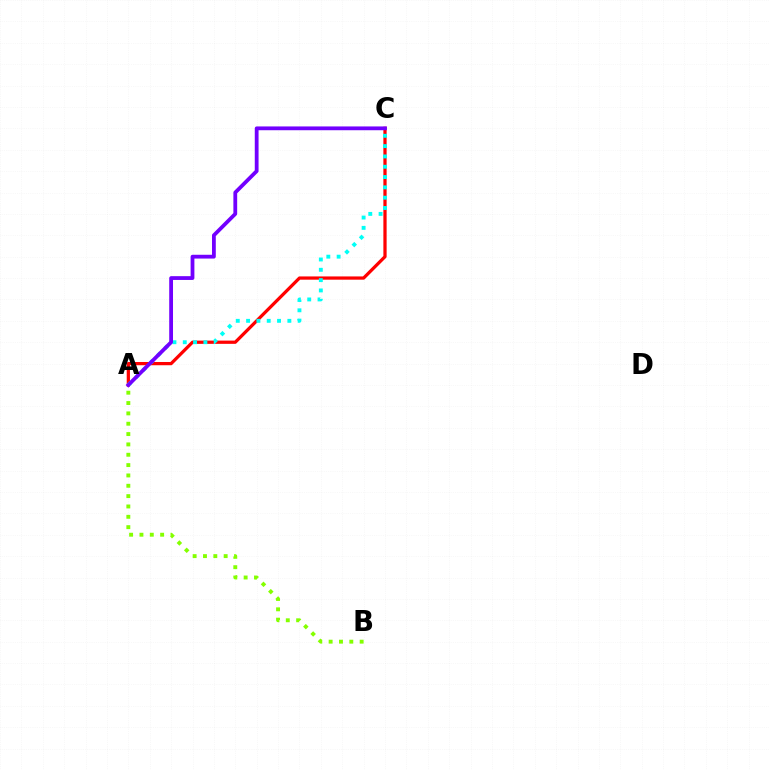{('A', 'C'): [{'color': '#ff0000', 'line_style': 'solid', 'thickness': 2.34}, {'color': '#00fff6', 'line_style': 'dotted', 'thickness': 2.8}, {'color': '#7200ff', 'line_style': 'solid', 'thickness': 2.73}], ('A', 'B'): [{'color': '#84ff00', 'line_style': 'dotted', 'thickness': 2.81}]}